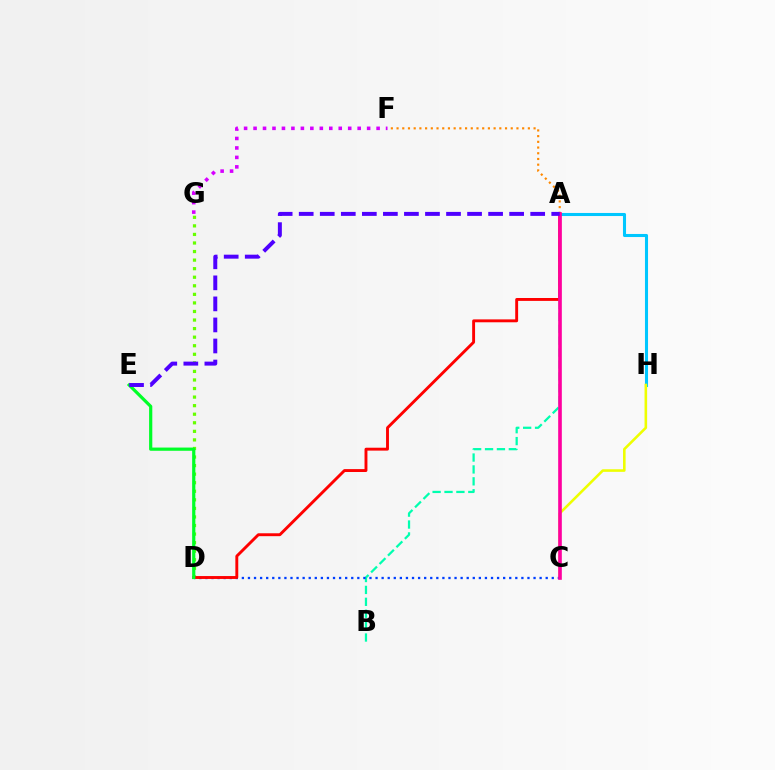{('A', 'H'): [{'color': '#00c7ff', 'line_style': 'solid', 'thickness': 2.21}], ('C', 'H'): [{'color': '#eeff00', 'line_style': 'solid', 'thickness': 1.86}], ('A', 'F'): [{'color': '#ff8800', 'line_style': 'dotted', 'thickness': 1.55}], ('A', 'B'): [{'color': '#00ffaf', 'line_style': 'dashed', 'thickness': 1.62}], ('D', 'G'): [{'color': '#66ff00', 'line_style': 'dotted', 'thickness': 2.33}], ('C', 'D'): [{'color': '#003fff', 'line_style': 'dotted', 'thickness': 1.65}], ('A', 'D'): [{'color': '#ff0000', 'line_style': 'solid', 'thickness': 2.09}], ('D', 'E'): [{'color': '#00ff27', 'line_style': 'solid', 'thickness': 2.31}], ('F', 'G'): [{'color': '#d600ff', 'line_style': 'dotted', 'thickness': 2.57}], ('A', 'C'): [{'color': '#ff00a0', 'line_style': 'solid', 'thickness': 2.62}], ('A', 'E'): [{'color': '#4f00ff', 'line_style': 'dashed', 'thickness': 2.86}]}